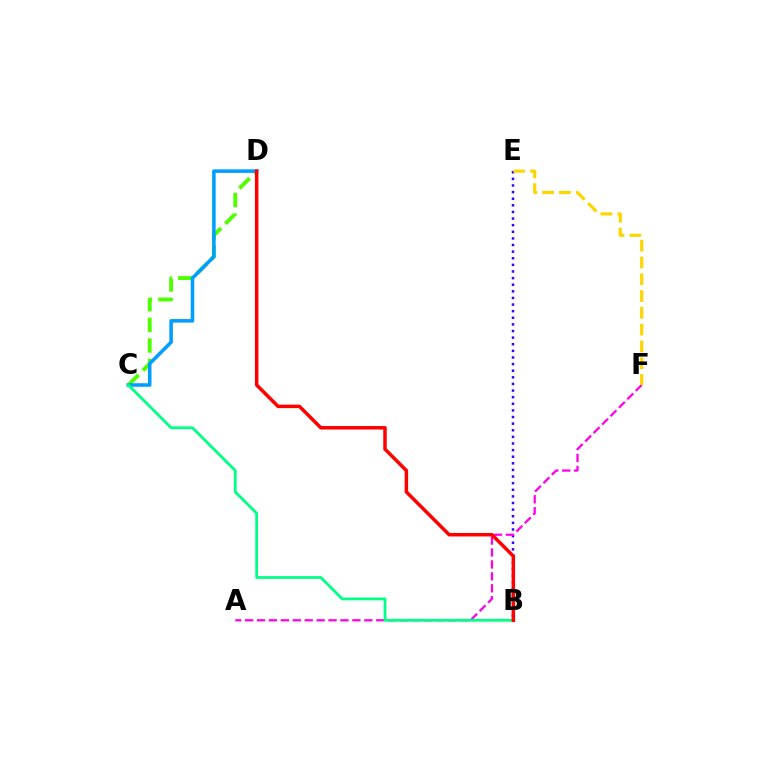{('C', 'D'): [{'color': '#4fff00', 'line_style': 'dashed', 'thickness': 2.8}, {'color': '#009eff', 'line_style': 'solid', 'thickness': 2.55}], ('B', 'E'): [{'color': '#3700ff', 'line_style': 'dotted', 'thickness': 1.8}], ('A', 'F'): [{'color': '#ff00ed', 'line_style': 'dashed', 'thickness': 1.62}], ('E', 'F'): [{'color': '#ffd500', 'line_style': 'dashed', 'thickness': 2.28}], ('B', 'C'): [{'color': '#00ff86', 'line_style': 'solid', 'thickness': 2.0}], ('B', 'D'): [{'color': '#ff0000', 'line_style': 'solid', 'thickness': 2.52}]}